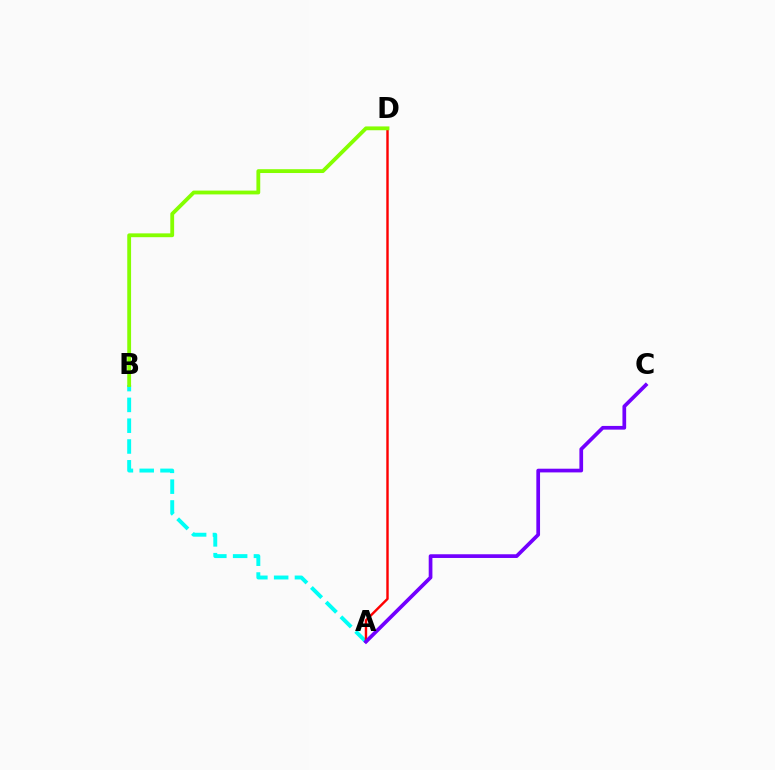{('A', 'B'): [{'color': '#00fff6', 'line_style': 'dashed', 'thickness': 2.83}], ('A', 'D'): [{'color': '#ff0000', 'line_style': 'solid', 'thickness': 1.74}], ('A', 'C'): [{'color': '#7200ff', 'line_style': 'solid', 'thickness': 2.67}], ('B', 'D'): [{'color': '#84ff00', 'line_style': 'solid', 'thickness': 2.75}]}